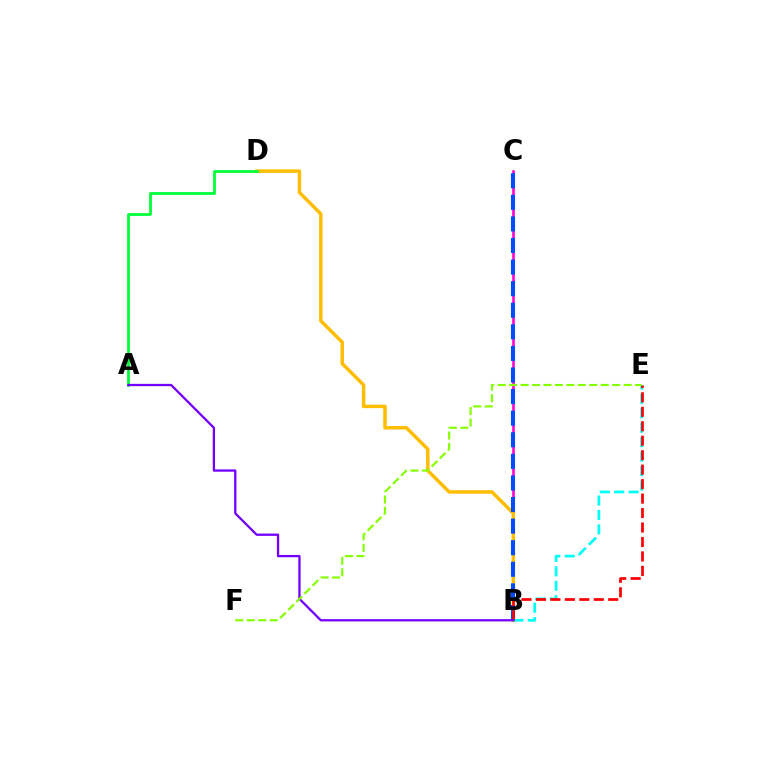{('B', 'C'): [{'color': '#ff00cf', 'line_style': 'solid', 'thickness': 1.86}, {'color': '#004bff', 'line_style': 'dashed', 'thickness': 2.93}], ('B', 'D'): [{'color': '#ffbd00', 'line_style': 'solid', 'thickness': 2.5}], ('B', 'E'): [{'color': '#00fff6', 'line_style': 'dashed', 'thickness': 1.96}, {'color': '#ff0000', 'line_style': 'dashed', 'thickness': 1.96}], ('A', 'D'): [{'color': '#00ff39', 'line_style': 'solid', 'thickness': 1.99}], ('A', 'B'): [{'color': '#7200ff', 'line_style': 'solid', 'thickness': 1.64}], ('E', 'F'): [{'color': '#84ff00', 'line_style': 'dashed', 'thickness': 1.56}]}